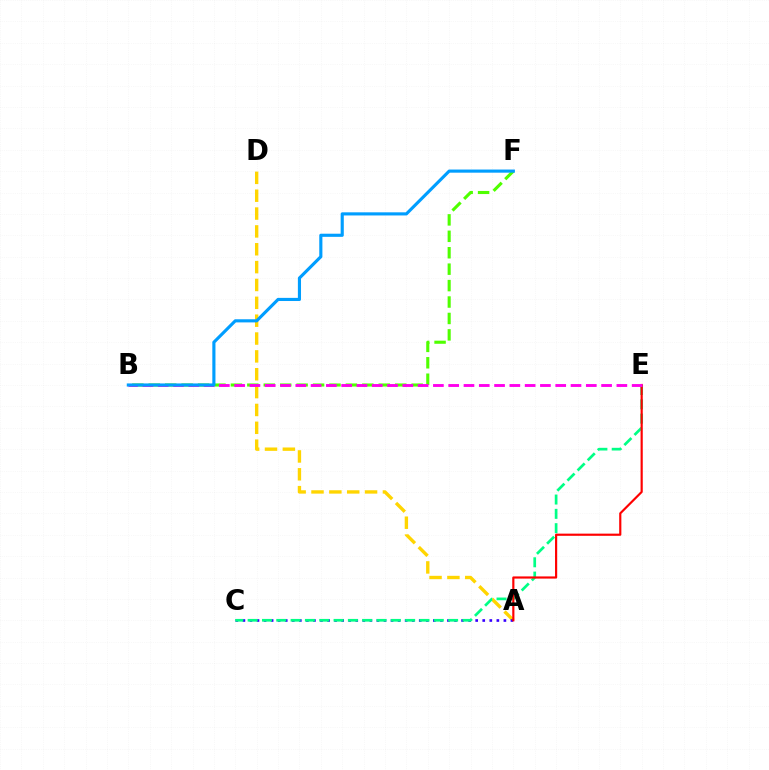{('A', 'D'): [{'color': '#ffd500', 'line_style': 'dashed', 'thickness': 2.43}], ('A', 'C'): [{'color': '#3700ff', 'line_style': 'dotted', 'thickness': 1.92}], ('C', 'E'): [{'color': '#00ff86', 'line_style': 'dashed', 'thickness': 1.95}], ('B', 'F'): [{'color': '#4fff00', 'line_style': 'dashed', 'thickness': 2.23}, {'color': '#009eff', 'line_style': 'solid', 'thickness': 2.26}], ('A', 'E'): [{'color': '#ff0000', 'line_style': 'solid', 'thickness': 1.56}], ('B', 'E'): [{'color': '#ff00ed', 'line_style': 'dashed', 'thickness': 2.08}]}